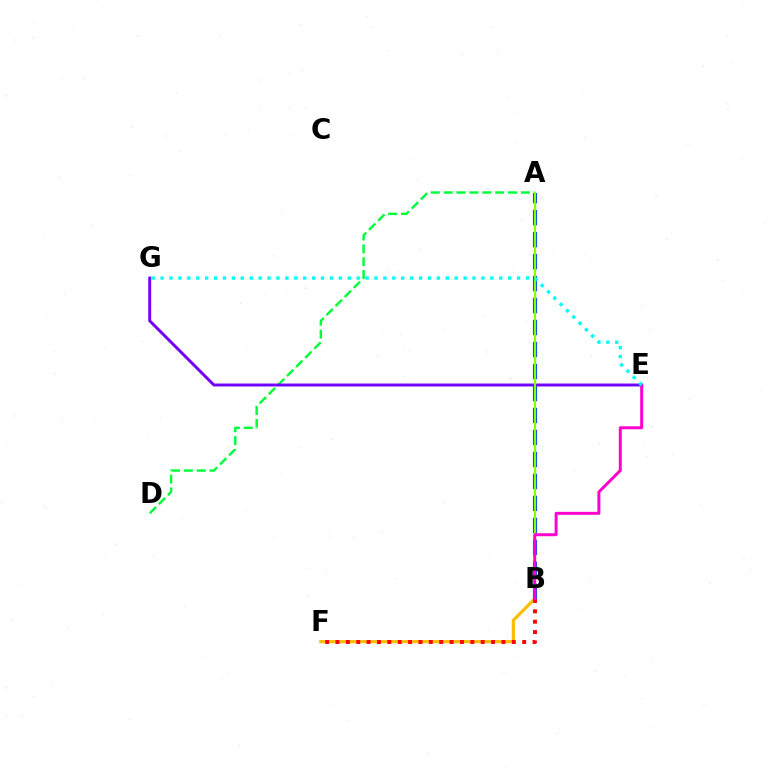{('B', 'F'): [{'color': '#ffbd00', 'line_style': 'solid', 'thickness': 2.28}, {'color': '#ff0000', 'line_style': 'dotted', 'thickness': 2.82}], ('A', 'B'): [{'color': '#004bff', 'line_style': 'dashed', 'thickness': 2.99}, {'color': '#84ff00', 'line_style': 'solid', 'thickness': 1.54}], ('A', 'D'): [{'color': '#00ff39', 'line_style': 'dashed', 'thickness': 1.75}], ('E', 'G'): [{'color': '#7200ff', 'line_style': 'solid', 'thickness': 2.12}, {'color': '#00fff6', 'line_style': 'dotted', 'thickness': 2.42}], ('B', 'E'): [{'color': '#ff00cf', 'line_style': 'solid', 'thickness': 2.14}]}